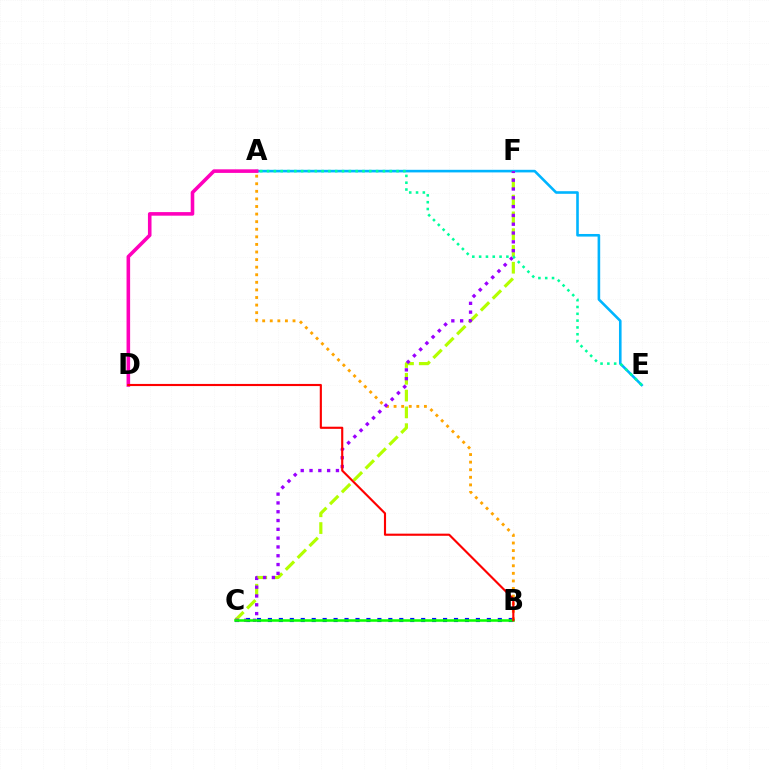{('B', 'C'): [{'color': '#0010ff', 'line_style': 'dotted', 'thickness': 2.97}, {'color': '#08ff00', 'line_style': 'solid', 'thickness': 1.82}], ('A', 'B'): [{'color': '#ffa500', 'line_style': 'dotted', 'thickness': 2.06}], ('A', 'E'): [{'color': '#00b5ff', 'line_style': 'solid', 'thickness': 1.87}, {'color': '#00ff9d', 'line_style': 'dotted', 'thickness': 1.85}], ('C', 'F'): [{'color': '#b3ff00', 'line_style': 'dashed', 'thickness': 2.28}, {'color': '#9b00ff', 'line_style': 'dotted', 'thickness': 2.39}], ('A', 'D'): [{'color': '#ff00bd', 'line_style': 'solid', 'thickness': 2.58}], ('B', 'D'): [{'color': '#ff0000', 'line_style': 'solid', 'thickness': 1.54}]}